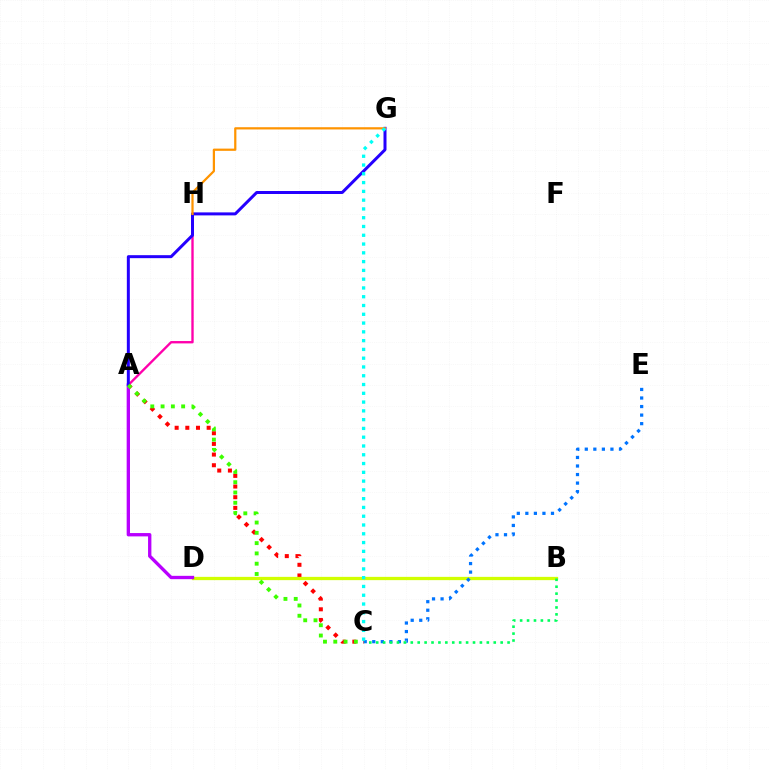{('A', 'C'): [{'color': '#ff0000', 'line_style': 'dotted', 'thickness': 2.9}, {'color': '#3dff00', 'line_style': 'dotted', 'thickness': 2.8}], ('B', 'D'): [{'color': '#d1ff00', 'line_style': 'solid', 'thickness': 2.36}], ('A', 'D'): [{'color': '#b900ff', 'line_style': 'solid', 'thickness': 2.4}], ('A', 'H'): [{'color': '#ff00ac', 'line_style': 'solid', 'thickness': 1.7}], ('C', 'E'): [{'color': '#0074ff', 'line_style': 'dotted', 'thickness': 2.32}], ('A', 'G'): [{'color': '#2500ff', 'line_style': 'solid', 'thickness': 2.16}], ('B', 'C'): [{'color': '#00ff5c', 'line_style': 'dotted', 'thickness': 1.88}], ('G', 'H'): [{'color': '#ff9400', 'line_style': 'solid', 'thickness': 1.61}], ('C', 'G'): [{'color': '#00fff6', 'line_style': 'dotted', 'thickness': 2.39}]}